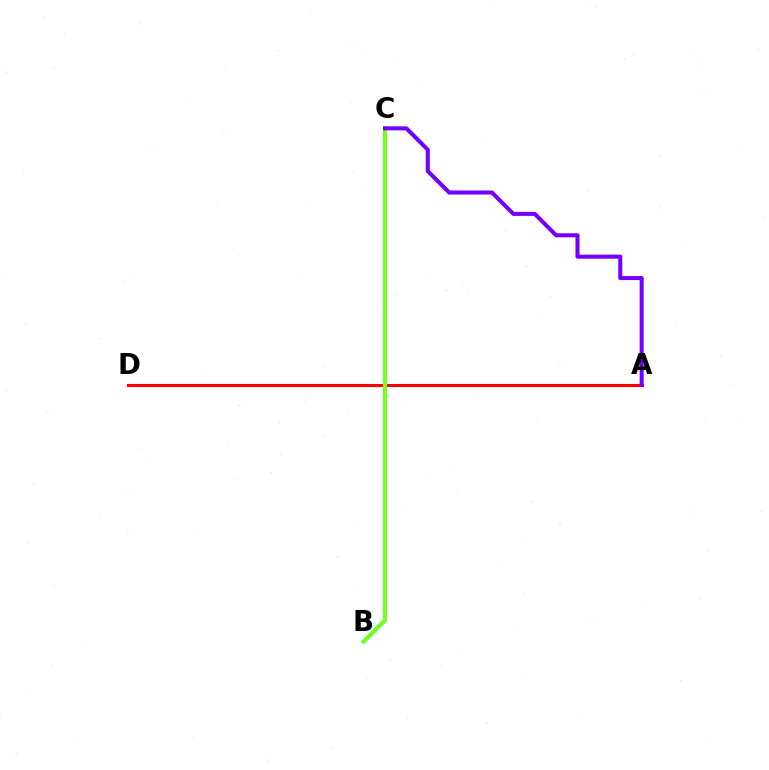{('A', 'D'): [{'color': '#ff0000', 'line_style': 'solid', 'thickness': 2.22}], ('B', 'C'): [{'color': '#00fff6', 'line_style': 'solid', 'thickness': 2.91}, {'color': '#84ff00', 'line_style': 'solid', 'thickness': 2.5}], ('A', 'C'): [{'color': '#7200ff', 'line_style': 'solid', 'thickness': 2.91}]}